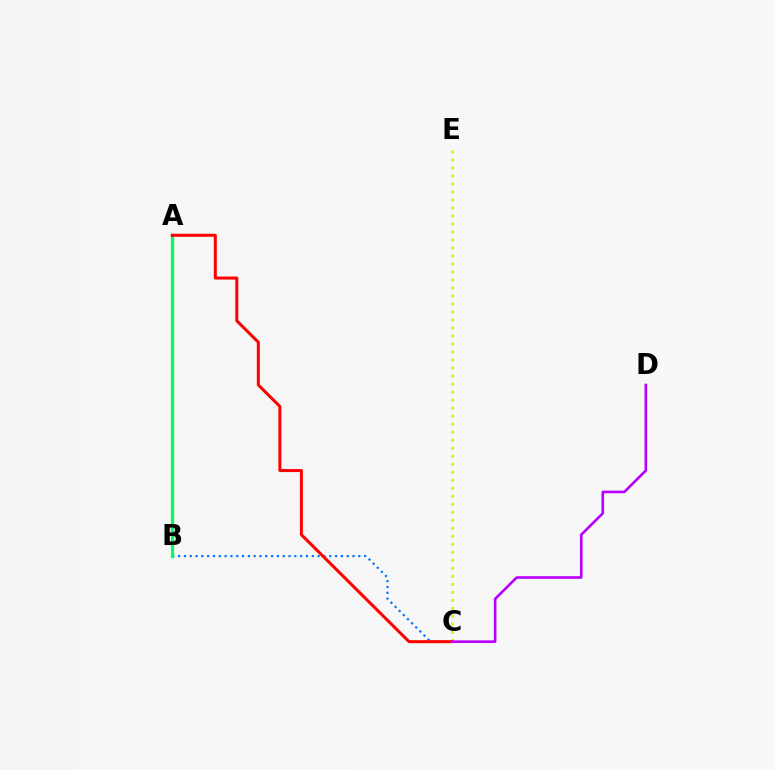{('B', 'C'): [{'color': '#0074ff', 'line_style': 'dotted', 'thickness': 1.58}], ('A', 'B'): [{'color': '#00ff5c', 'line_style': 'solid', 'thickness': 2.33}], ('C', 'E'): [{'color': '#d1ff00', 'line_style': 'dotted', 'thickness': 2.18}], ('A', 'C'): [{'color': '#ff0000', 'line_style': 'solid', 'thickness': 2.16}], ('C', 'D'): [{'color': '#b900ff', 'line_style': 'solid', 'thickness': 1.89}]}